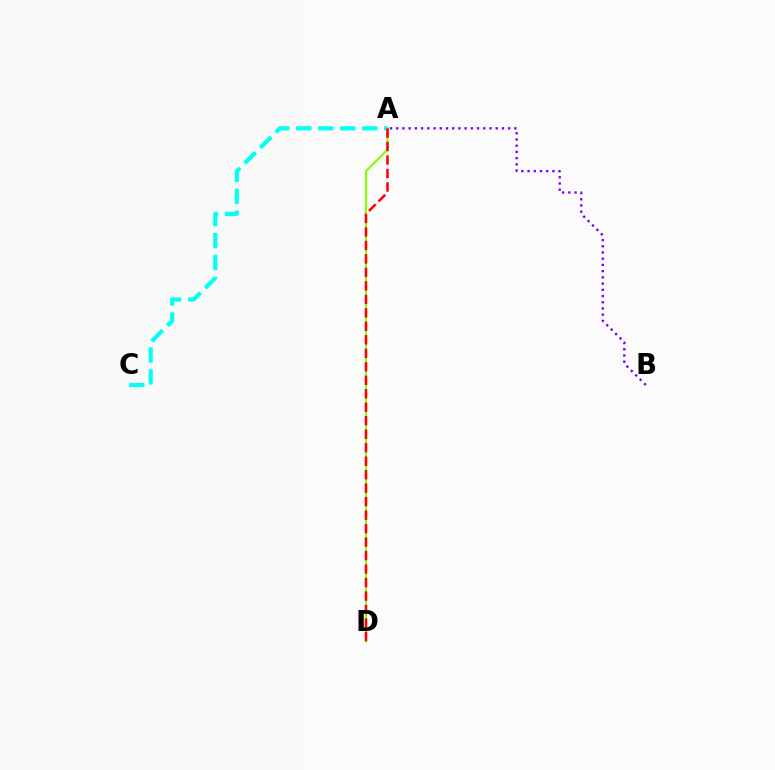{('A', 'B'): [{'color': '#7200ff', 'line_style': 'dotted', 'thickness': 1.69}], ('A', 'D'): [{'color': '#84ff00', 'line_style': 'solid', 'thickness': 1.53}, {'color': '#ff0000', 'line_style': 'dashed', 'thickness': 1.83}], ('A', 'C'): [{'color': '#00fff6', 'line_style': 'dashed', 'thickness': 2.98}]}